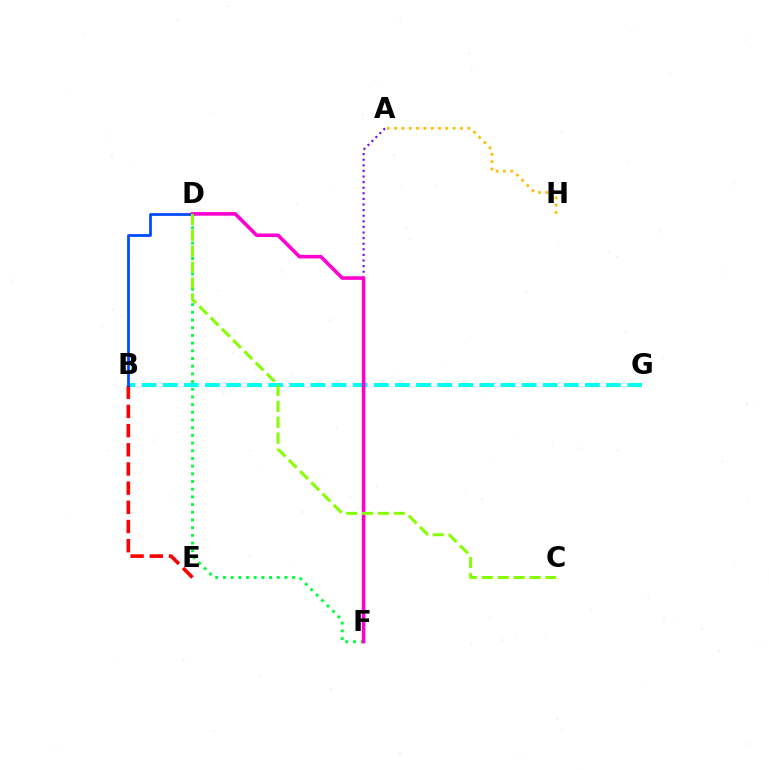{('A', 'F'): [{'color': '#7200ff', 'line_style': 'dotted', 'thickness': 1.52}], ('B', 'G'): [{'color': '#00fff6', 'line_style': 'dashed', 'thickness': 2.87}], ('D', 'F'): [{'color': '#00ff39', 'line_style': 'dotted', 'thickness': 2.09}, {'color': '#ff00cf', 'line_style': 'solid', 'thickness': 2.58}], ('B', 'E'): [{'color': '#ff0000', 'line_style': 'dashed', 'thickness': 2.61}], ('B', 'D'): [{'color': '#004bff', 'line_style': 'solid', 'thickness': 1.99}], ('A', 'H'): [{'color': '#ffbd00', 'line_style': 'dotted', 'thickness': 1.99}], ('C', 'D'): [{'color': '#84ff00', 'line_style': 'dashed', 'thickness': 2.16}]}